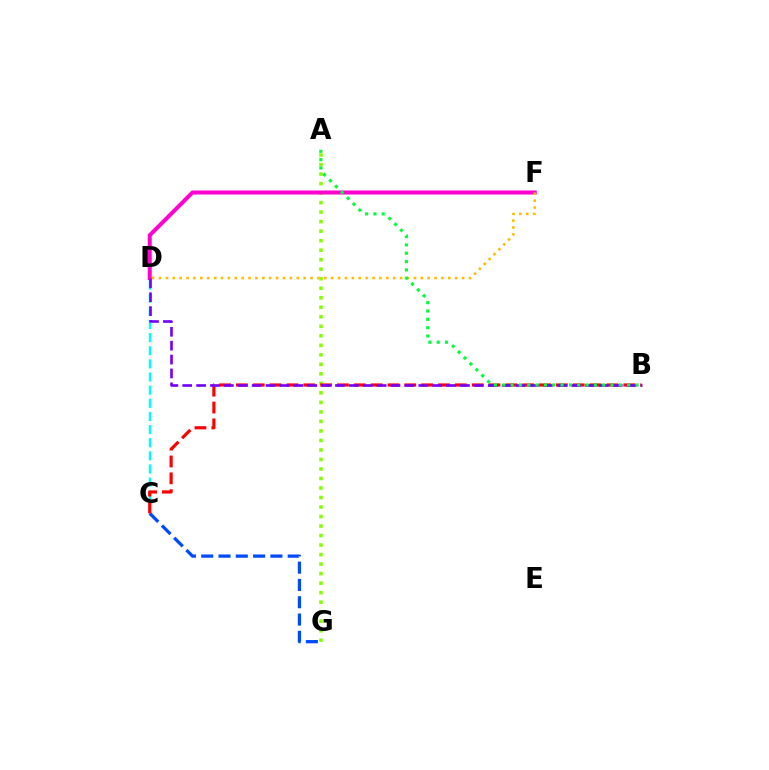{('A', 'G'): [{'color': '#84ff00', 'line_style': 'dotted', 'thickness': 2.58}], ('D', 'F'): [{'color': '#ff00cf', 'line_style': 'solid', 'thickness': 2.89}, {'color': '#ffbd00', 'line_style': 'dotted', 'thickness': 1.87}], ('C', 'D'): [{'color': '#00fff6', 'line_style': 'dashed', 'thickness': 1.78}], ('C', 'G'): [{'color': '#004bff', 'line_style': 'dashed', 'thickness': 2.35}], ('B', 'C'): [{'color': '#ff0000', 'line_style': 'dashed', 'thickness': 2.29}], ('B', 'D'): [{'color': '#7200ff', 'line_style': 'dashed', 'thickness': 1.89}], ('A', 'B'): [{'color': '#00ff39', 'line_style': 'dotted', 'thickness': 2.26}]}